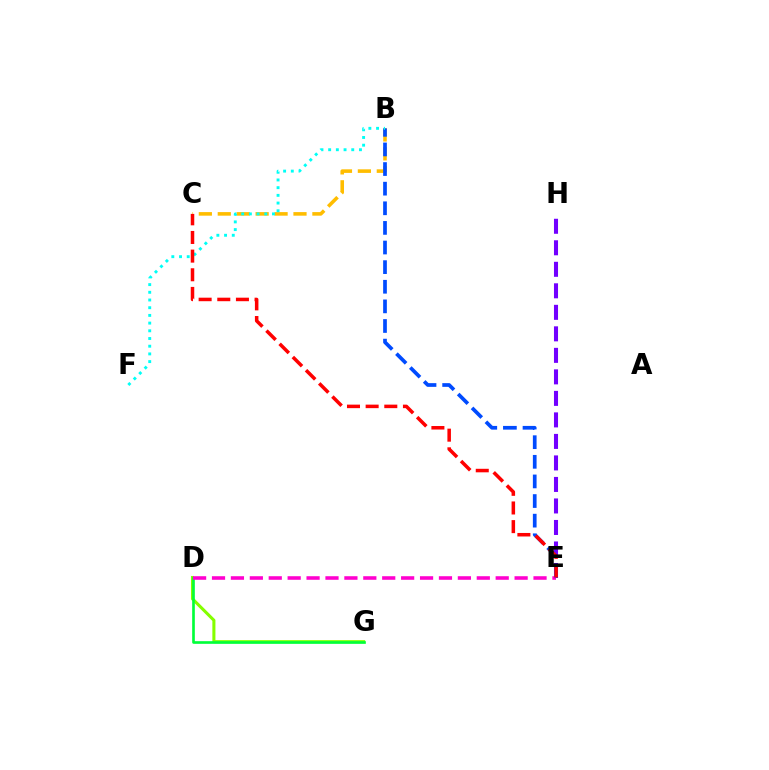{('E', 'H'): [{'color': '#7200ff', 'line_style': 'dashed', 'thickness': 2.92}], ('D', 'G'): [{'color': '#84ff00', 'line_style': 'solid', 'thickness': 2.21}, {'color': '#00ff39', 'line_style': 'solid', 'thickness': 1.9}], ('B', 'C'): [{'color': '#ffbd00', 'line_style': 'dashed', 'thickness': 2.57}], ('D', 'E'): [{'color': '#ff00cf', 'line_style': 'dashed', 'thickness': 2.57}], ('B', 'E'): [{'color': '#004bff', 'line_style': 'dashed', 'thickness': 2.67}], ('B', 'F'): [{'color': '#00fff6', 'line_style': 'dotted', 'thickness': 2.09}], ('C', 'E'): [{'color': '#ff0000', 'line_style': 'dashed', 'thickness': 2.53}]}